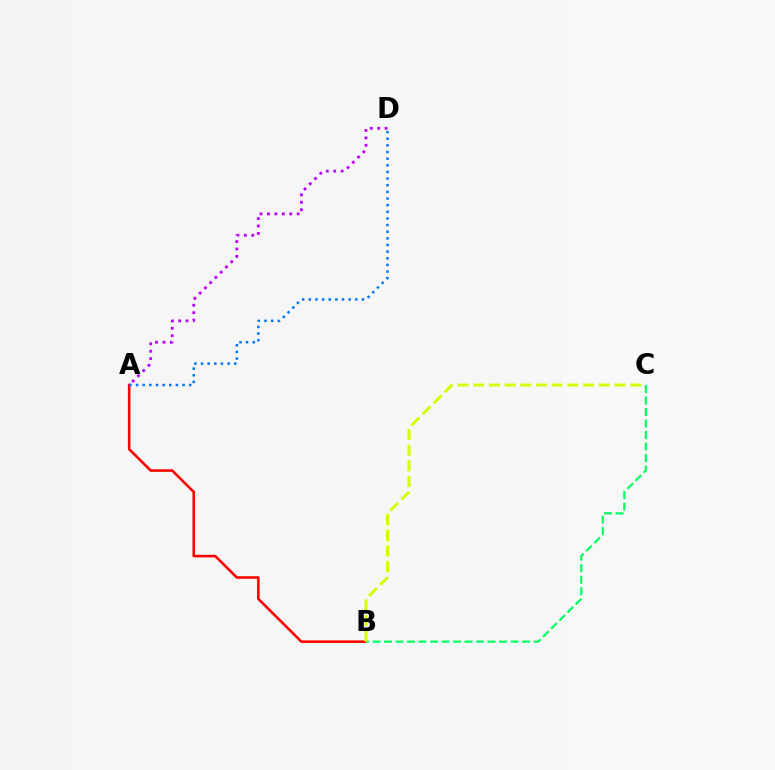{('A', 'B'): [{'color': '#ff0000', 'line_style': 'solid', 'thickness': 1.86}], ('B', 'C'): [{'color': '#00ff5c', 'line_style': 'dashed', 'thickness': 1.56}, {'color': '#d1ff00', 'line_style': 'dashed', 'thickness': 2.13}], ('A', 'D'): [{'color': '#0074ff', 'line_style': 'dotted', 'thickness': 1.8}, {'color': '#b900ff', 'line_style': 'dotted', 'thickness': 2.02}]}